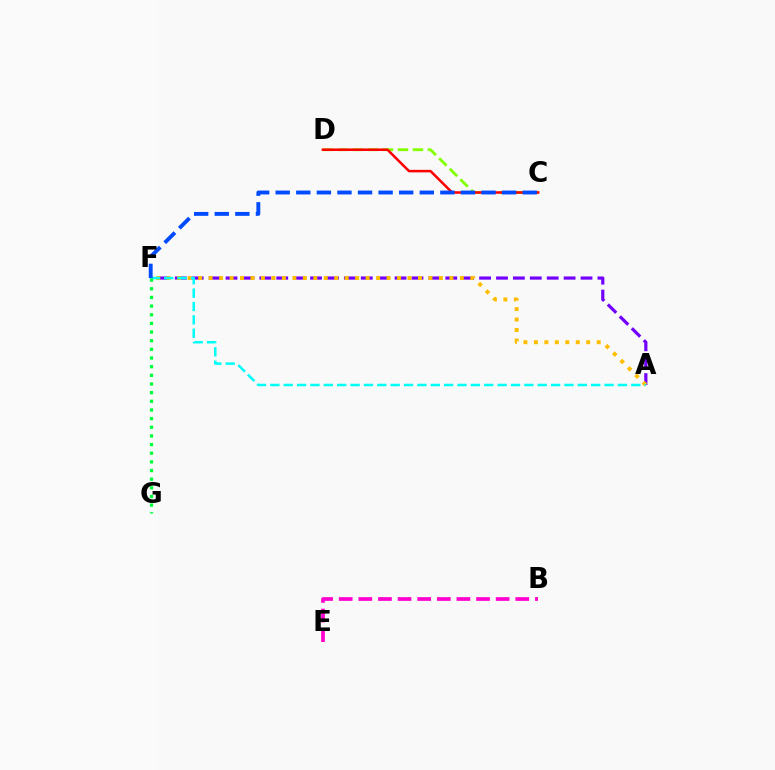{('C', 'D'): [{'color': '#84ff00', 'line_style': 'dashed', 'thickness': 2.03}, {'color': '#ff0000', 'line_style': 'solid', 'thickness': 1.83}], ('A', 'F'): [{'color': '#7200ff', 'line_style': 'dashed', 'thickness': 2.3}, {'color': '#ffbd00', 'line_style': 'dotted', 'thickness': 2.84}, {'color': '#00fff6', 'line_style': 'dashed', 'thickness': 1.82}], ('F', 'G'): [{'color': '#00ff39', 'line_style': 'dotted', 'thickness': 2.35}], ('C', 'F'): [{'color': '#004bff', 'line_style': 'dashed', 'thickness': 2.8}], ('B', 'E'): [{'color': '#ff00cf', 'line_style': 'dashed', 'thickness': 2.67}]}